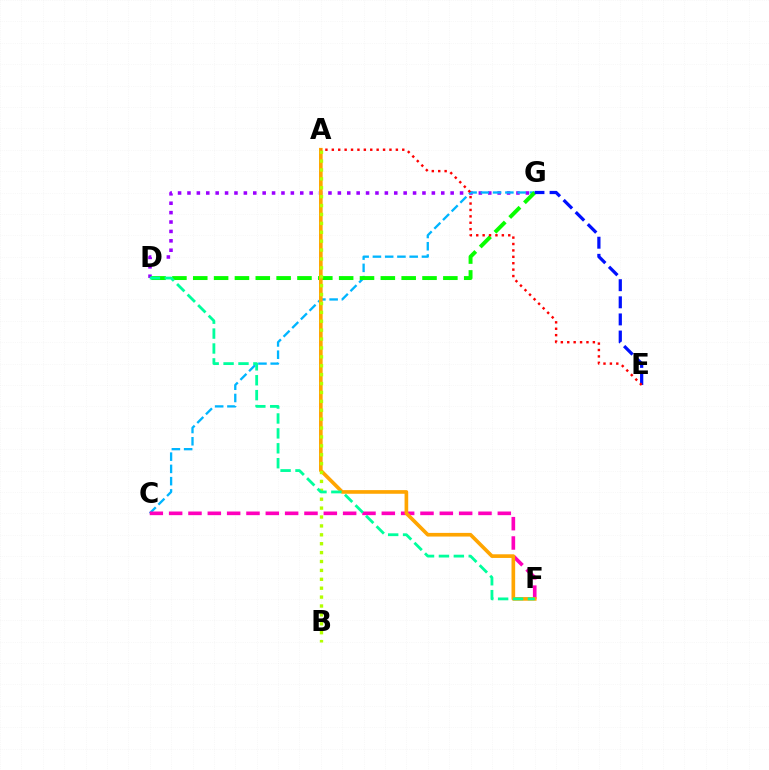{('D', 'G'): [{'color': '#9b00ff', 'line_style': 'dotted', 'thickness': 2.55}, {'color': '#08ff00', 'line_style': 'dashed', 'thickness': 2.83}], ('C', 'G'): [{'color': '#00b5ff', 'line_style': 'dashed', 'thickness': 1.66}], ('C', 'F'): [{'color': '#ff00bd', 'line_style': 'dashed', 'thickness': 2.63}], ('A', 'F'): [{'color': '#ffa500', 'line_style': 'solid', 'thickness': 2.63}], ('E', 'G'): [{'color': '#0010ff', 'line_style': 'dashed', 'thickness': 2.33}], ('A', 'B'): [{'color': '#b3ff00', 'line_style': 'dotted', 'thickness': 2.42}], ('A', 'E'): [{'color': '#ff0000', 'line_style': 'dotted', 'thickness': 1.74}], ('D', 'F'): [{'color': '#00ff9d', 'line_style': 'dashed', 'thickness': 2.02}]}